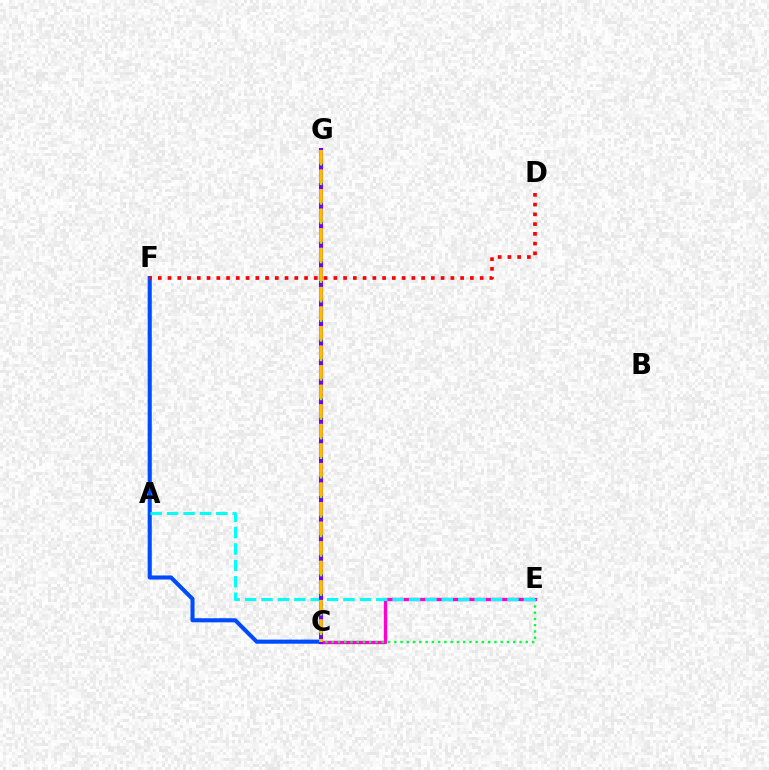{('C', 'F'): [{'color': '#004bff', 'line_style': 'solid', 'thickness': 2.94}], ('C', 'E'): [{'color': '#ff00cf', 'line_style': 'solid', 'thickness': 2.41}, {'color': '#00ff39', 'line_style': 'dotted', 'thickness': 1.7}], ('A', 'E'): [{'color': '#00fff6', 'line_style': 'dashed', 'thickness': 2.23}], ('D', 'F'): [{'color': '#ff0000', 'line_style': 'dotted', 'thickness': 2.65}], ('C', 'G'): [{'color': '#7200ff', 'line_style': 'solid', 'thickness': 2.93}, {'color': '#84ff00', 'line_style': 'dotted', 'thickness': 1.77}, {'color': '#ffbd00', 'line_style': 'dashed', 'thickness': 2.66}]}